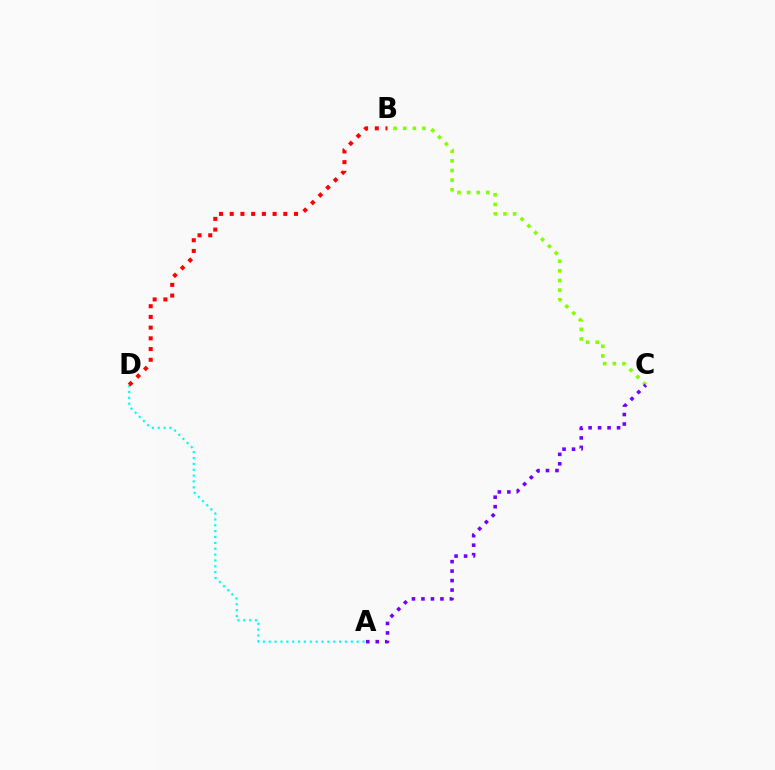{('B', 'C'): [{'color': '#84ff00', 'line_style': 'dotted', 'thickness': 2.62}], ('A', 'D'): [{'color': '#00fff6', 'line_style': 'dotted', 'thickness': 1.59}], ('B', 'D'): [{'color': '#ff0000', 'line_style': 'dotted', 'thickness': 2.91}], ('A', 'C'): [{'color': '#7200ff', 'line_style': 'dotted', 'thickness': 2.58}]}